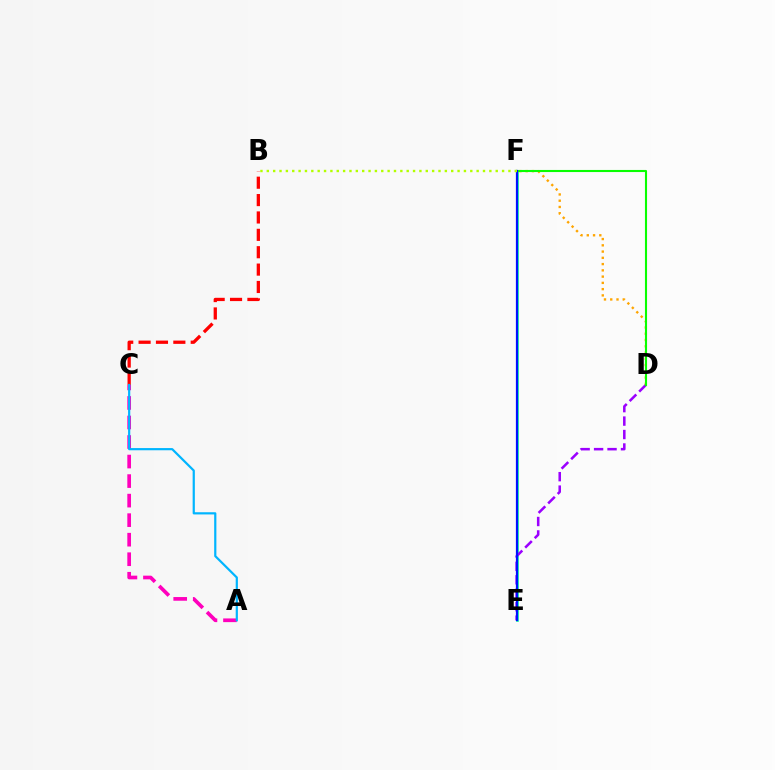{('E', 'F'): [{'color': '#00ff9d', 'line_style': 'solid', 'thickness': 1.88}, {'color': '#0010ff', 'line_style': 'solid', 'thickness': 1.61}], ('D', 'E'): [{'color': '#9b00ff', 'line_style': 'dashed', 'thickness': 1.83}], ('D', 'F'): [{'color': '#ffa500', 'line_style': 'dotted', 'thickness': 1.7}, {'color': '#08ff00', 'line_style': 'solid', 'thickness': 1.51}], ('B', 'C'): [{'color': '#ff0000', 'line_style': 'dashed', 'thickness': 2.36}], ('B', 'F'): [{'color': '#b3ff00', 'line_style': 'dotted', 'thickness': 1.73}], ('A', 'C'): [{'color': '#ff00bd', 'line_style': 'dashed', 'thickness': 2.65}, {'color': '#00b5ff', 'line_style': 'solid', 'thickness': 1.58}]}